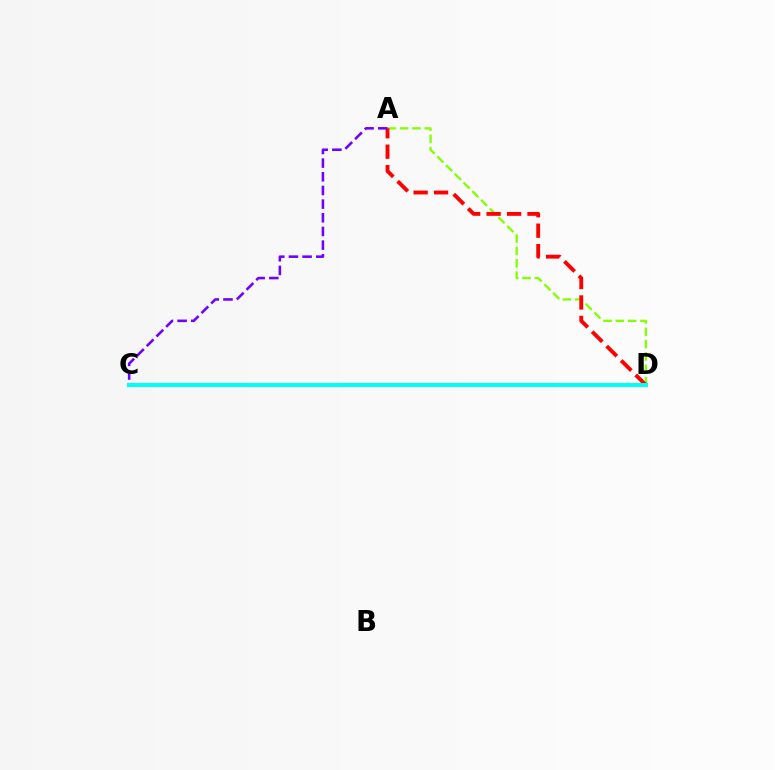{('A', 'D'): [{'color': '#84ff00', 'line_style': 'dashed', 'thickness': 1.67}, {'color': '#ff0000', 'line_style': 'dashed', 'thickness': 2.78}], ('A', 'C'): [{'color': '#7200ff', 'line_style': 'dashed', 'thickness': 1.86}], ('C', 'D'): [{'color': '#00fff6', 'line_style': 'solid', 'thickness': 2.92}]}